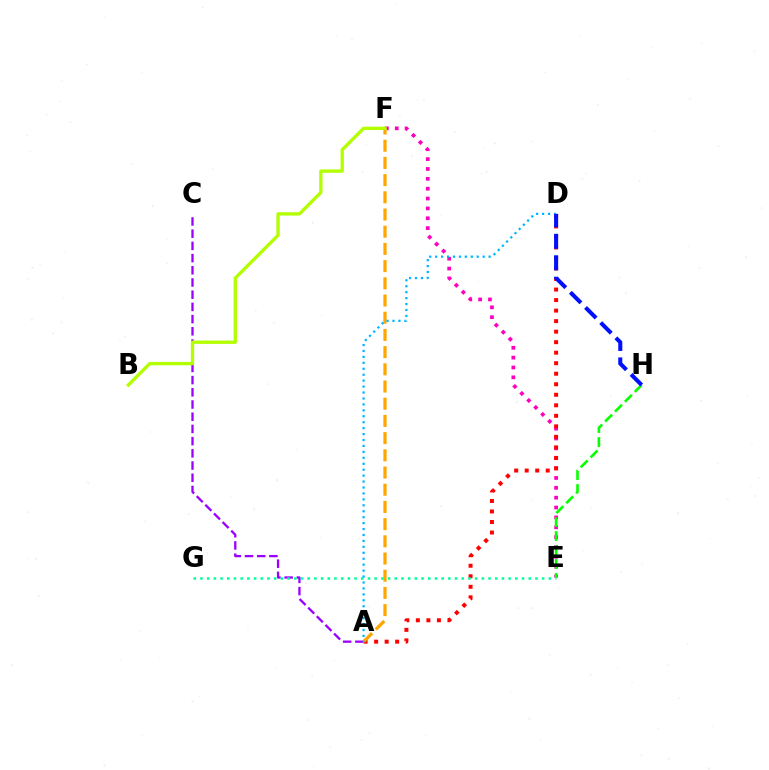{('A', 'C'): [{'color': '#9b00ff', 'line_style': 'dashed', 'thickness': 1.66}], ('E', 'F'): [{'color': '#ff00bd', 'line_style': 'dotted', 'thickness': 2.68}], ('A', 'D'): [{'color': '#ff0000', 'line_style': 'dotted', 'thickness': 2.86}, {'color': '#00b5ff', 'line_style': 'dotted', 'thickness': 1.61}], ('E', 'G'): [{'color': '#00ff9d', 'line_style': 'dotted', 'thickness': 1.82}], ('A', 'F'): [{'color': '#ffa500', 'line_style': 'dashed', 'thickness': 2.34}], ('B', 'F'): [{'color': '#b3ff00', 'line_style': 'solid', 'thickness': 2.4}], ('E', 'H'): [{'color': '#08ff00', 'line_style': 'dashed', 'thickness': 1.9}], ('D', 'H'): [{'color': '#0010ff', 'line_style': 'dashed', 'thickness': 2.91}]}